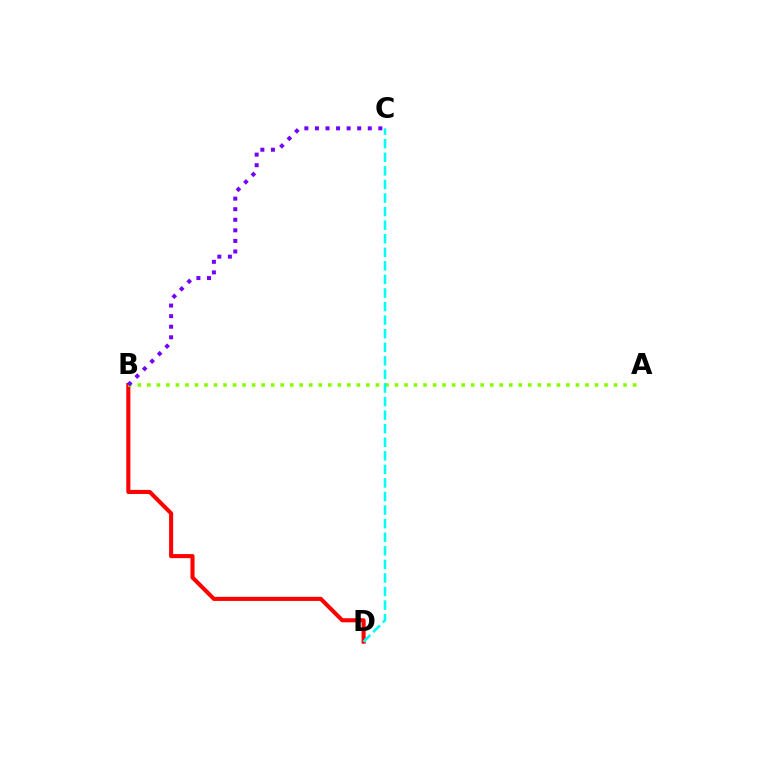{('B', 'D'): [{'color': '#ff0000', 'line_style': 'solid', 'thickness': 2.93}], ('A', 'B'): [{'color': '#84ff00', 'line_style': 'dotted', 'thickness': 2.59}], ('C', 'D'): [{'color': '#00fff6', 'line_style': 'dashed', 'thickness': 1.84}], ('B', 'C'): [{'color': '#7200ff', 'line_style': 'dotted', 'thickness': 2.87}]}